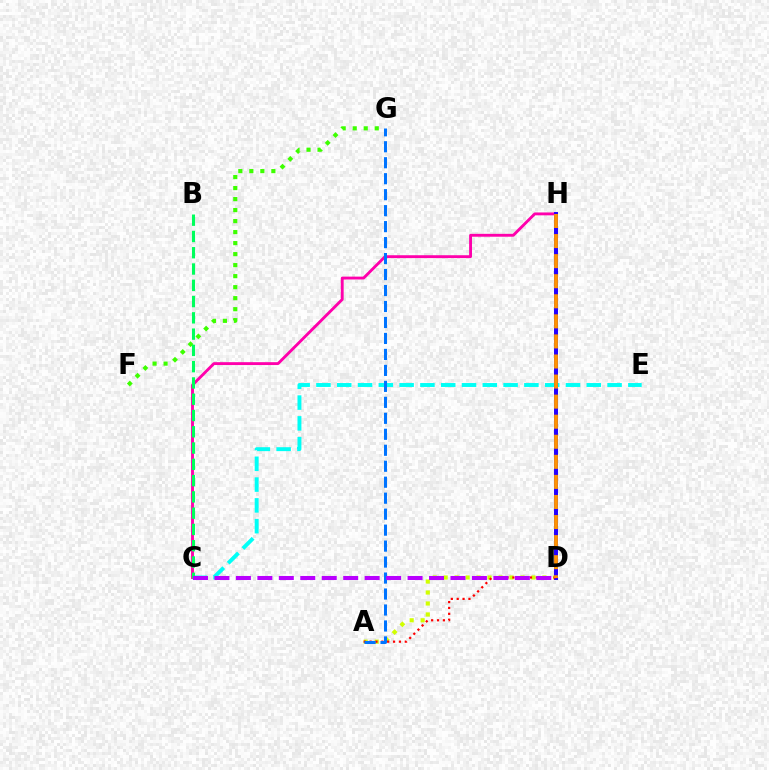{('C', 'E'): [{'color': '#00fff6', 'line_style': 'dashed', 'thickness': 2.82}], ('C', 'H'): [{'color': '#ff00ac', 'line_style': 'solid', 'thickness': 2.07}], ('A', 'D'): [{'color': '#d1ff00', 'line_style': 'dotted', 'thickness': 2.98}, {'color': '#ff0000', 'line_style': 'dotted', 'thickness': 1.59}], ('D', 'H'): [{'color': '#2500ff', 'line_style': 'solid', 'thickness': 2.86}, {'color': '#ff9400', 'line_style': 'dashed', 'thickness': 2.73}], ('A', 'G'): [{'color': '#0074ff', 'line_style': 'dashed', 'thickness': 2.17}], ('F', 'G'): [{'color': '#3dff00', 'line_style': 'dotted', 'thickness': 2.99}], ('B', 'C'): [{'color': '#00ff5c', 'line_style': 'dashed', 'thickness': 2.21}], ('C', 'D'): [{'color': '#b900ff', 'line_style': 'dashed', 'thickness': 2.91}]}